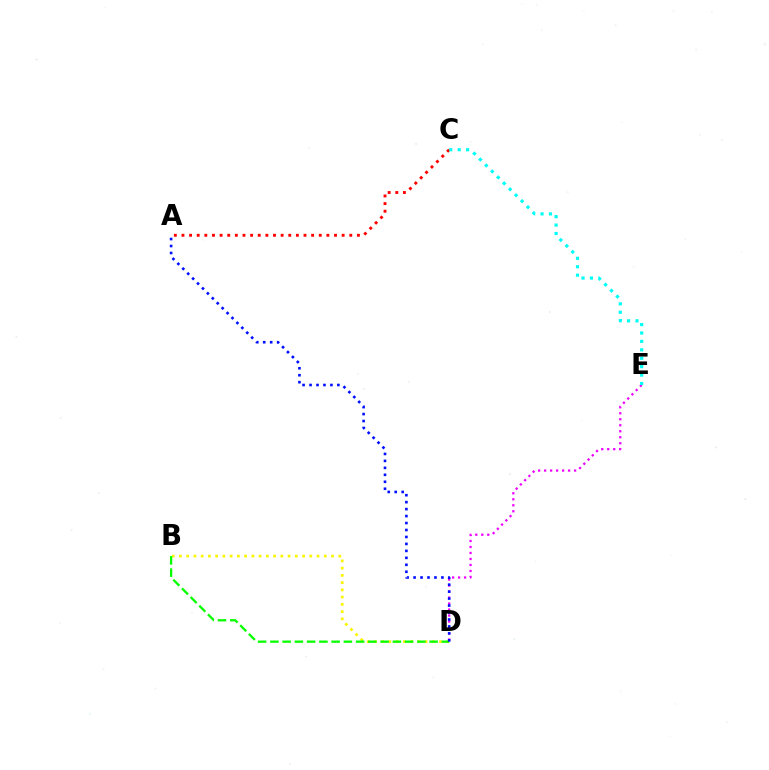{('B', 'D'): [{'color': '#fcf500', 'line_style': 'dotted', 'thickness': 1.97}, {'color': '#08ff00', 'line_style': 'dashed', 'thickness': 1.66}], ('D', 'E'): [{'color': '#ee00ff', 'line_style': 'dotted', 'thickness': 1.63}], ('A', 'C'): [{'color': '#ff0000', 'line_style': 'dotted', 'thickness': 2.07}], ('C', 'E'): [{'color': '#00fff6', 'line_style': 'dotted', 'thickness': 2.29}], ('A', 'D'): [{'color': '#0010ff', 'line_style': 'dotted', 'thickness': 1.89}]}